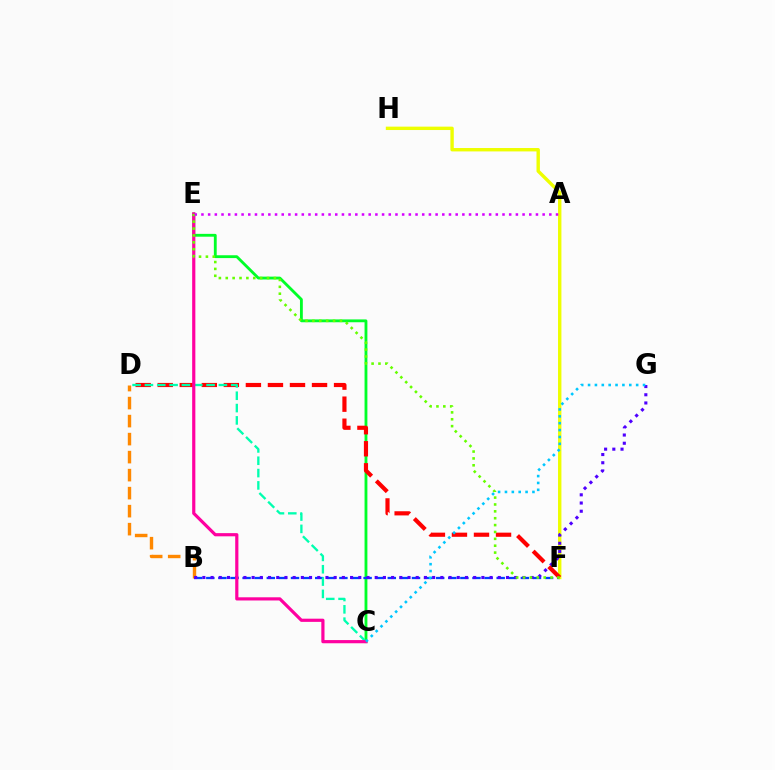{('C', 'E'): [{'color': '#00ff27', 'line_style': 'solid', 'thickness': 2.04}, {'color': '#ff00a0', 'line_style': 'solid', 'thickness': 2.29}], ('B', 'F'): [{'color': '#003fff', 'line_style': 'dashed', 'thickness': 1.64}], ('B', 'D'): [{'color': '#ff8800', 'line_style': 'dashed', 'thickness': 2.45}], ('F', 'H'): [{'color': '#eeff00', 'line_style': 'solid', 'thickness': 2.44}], ('B', 'G'): [{'color': '#4f00ff', 'line_style': 'dotted', 'thickness': 2.23}], ('D', 'F'): [{'color': '#ff0000', 'line_style': 'dashed', 'thickness': 2.99}], ('C', 'D'): [{'color': '#00ffaf', 'line_style': 'dashed', 'thickness': 1.67}], ('E', 'F'): [{'color': '#66ff00', 'line_style': 'dotted', 'thickness': 1.87}], ('C', 'G'): [{'color': '#00c7ff', 'line_style': 'dotted', 'thickness': 1.87}], ('A', 'E'): [{'color': '#d600ff', 'line_style': 'dotted', 'thickness': 1.82}]}